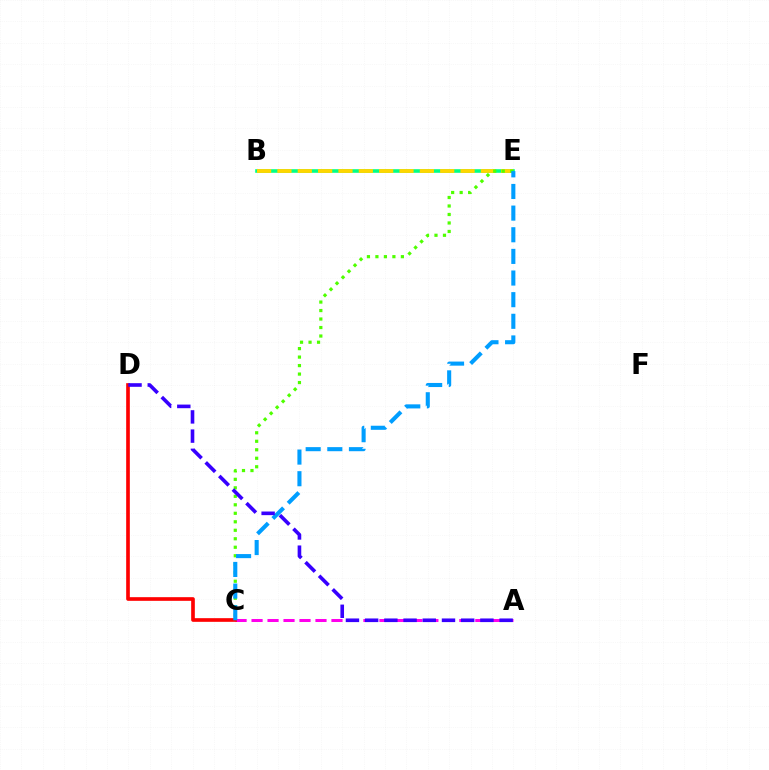{('A', 'C'): [{'color': '#ff00ed', 'line_style': 'dashed', 'thickness': 2.17}], ('B', 'E'): [{'color': '#00ff86', 'line_style': 'solid', 'thickness': 2.59}, {'color': '#ffd500', 'line_style': 'dashed', 'thickness': 2.76}], ('C', 'E'): [{'color': '#4fff00', 'line_style': 'dotted', 'thickness': 2.31}, {'color': '#009eff', 'line_style': 'dashed', 'thickness': 2.94}], ('C', 'D'): [{'color': '#ff0000', 'line_style': 'solid', 'thickness': 2.63}], ('A', 'D'): [{'color': '#3700ff', 'line_style': 'dashed', 'thickness': 2.61}]}